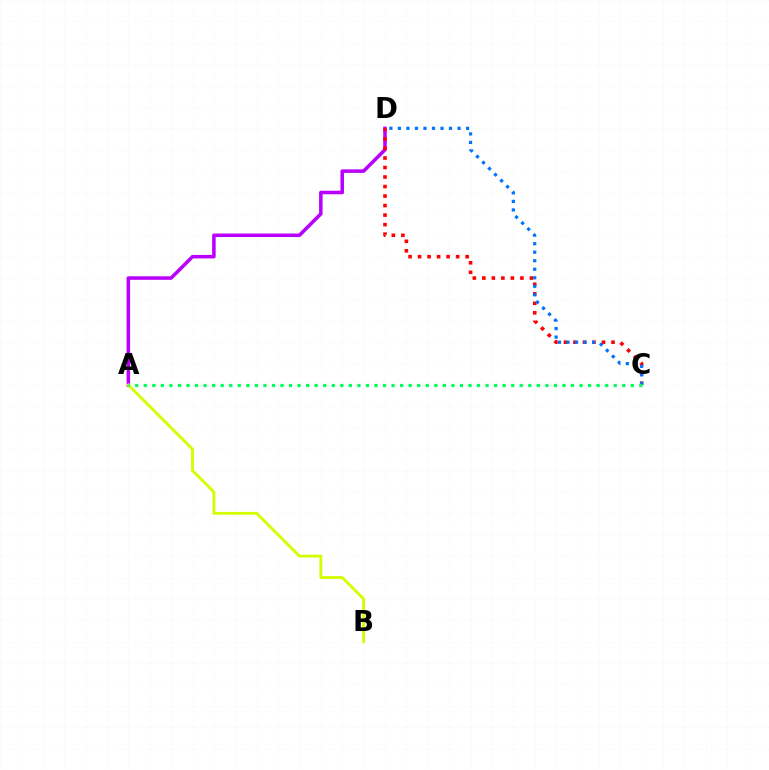{('A', 'D'): [{'color': '#b900ff', 'line_style': 'solid', 'thickness': 2.55}], ('C', 'D'): [{'color': '#ff0000', 'line_style': 'dotted', 'thickness': 2.59}, {'color': '#0074ff', 'line_style': 'dotted', 'thickness': 2.32}], ('A', 'B'): [{'color': '#d1ff00', 'line_style': 'solid', 'thickness': 2.06}], ('A', 'C'): [{'color': '#00ff5c', 'line_style': 'dotted', 'thickness': 2.32}]}